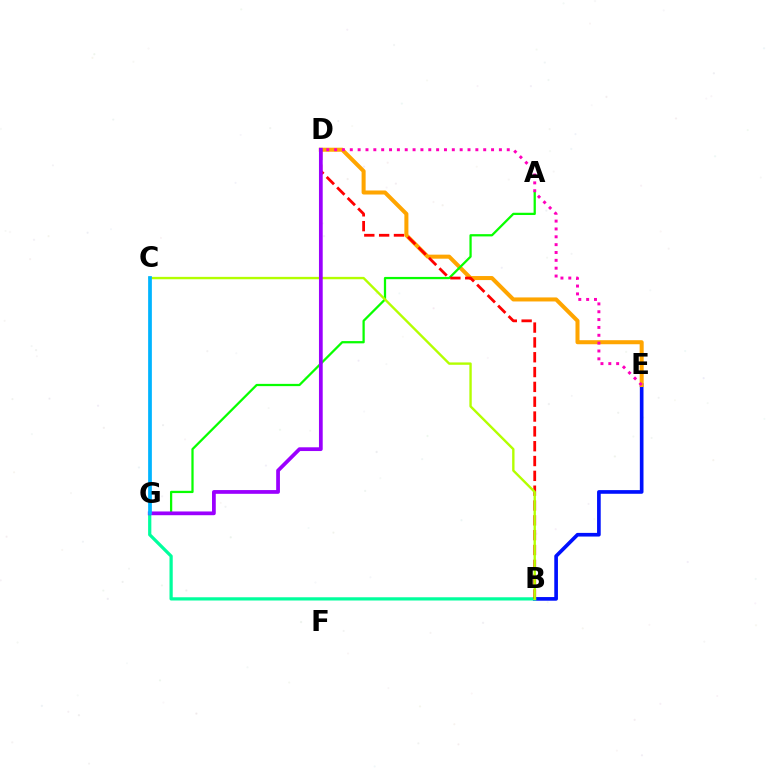{('B', 'E'): [{'color': '#0010ff', 'line_style': 'solid', 'thickness': 2.63}], ('D', 'E'): [{'color': '#ffa500', 'line_style': 'solid', 'thickness': 2.9}, {'color': '#ff00bd', 'line_style': 'dotted', 'thickness': 2.13}], ('B', 'G'): [{'color': '#00ff9d', 'line_style': 'solid', 'thickness': 2.33}], ('A', 'G'): [{'color': '#08ff00', 'line_style': 'solid', 'thickness': 1.63}], ('B', 'D'): [{'color': '#ff0000', 'line_style': 'dashed', 'thickness': 2.01}], ('B', 'C'): [{'color': '#b3ff00', 'line_style': 'solid', 'thickness': 1.71}], ('D', 'G'): [{'color': '#9b00ff', 'line_style': 'solid', 'thickness': 2.7}], ('C', 'G'): [{'color': '#00b5ff', 'line_style': 'solid', 'thickness': 2.69}]}